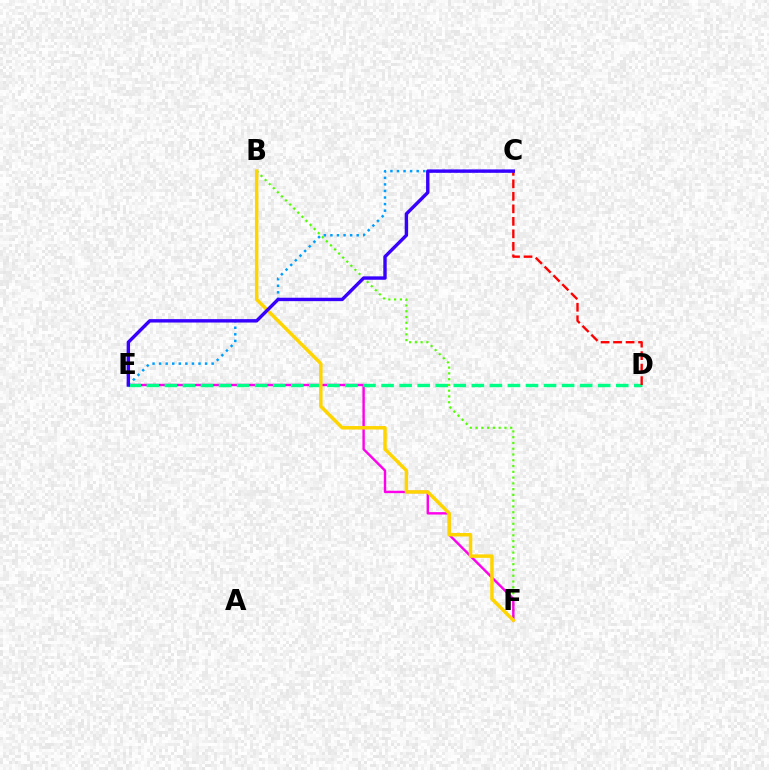{('C', 'E'): [{'color': '#009eff', 'line_style': 'dotted', 'thickness': 1.78}, {'color': '#3700ff', 'line_style': 'solid', 'thickness': 2.44}], ('B', 'F'): [{'color': '#4fff00', 'line_style': 'dotted', 'thickness': 1.57}, {'color': '#ffd500', 'line_style': 'solid', 'thickness': 2.5}], ('E', 'F'): [{'color': '#ff00ed', 'line_style': 'solid', 'thickness': 1.74}], ('D', 'E'): [{'color': '#00ff86', 'line_style': 'dashed', 'thickness': 2.45}], ('C', 'D'): [{'color': '#ff0000', 'line_style': 'dashed', 'thickness': 1.7}]}